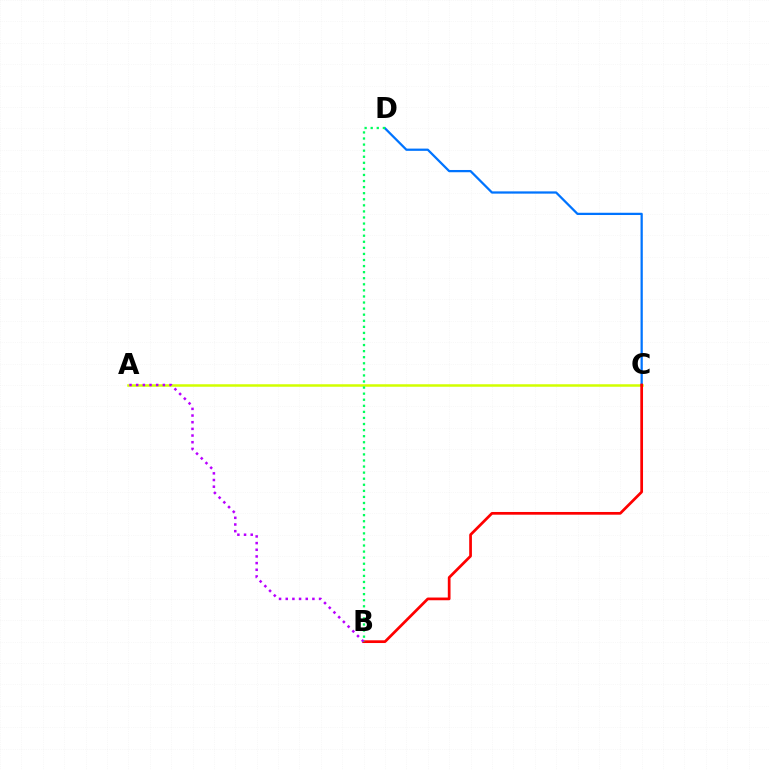{('A', 'C'): [{'color': '#d1ff00', 'line_style': 'solid', 'thickness': 1.81}], ('C', 'D'): [{'color': '#0074ff', 'line_style': 'solid', 'thickness': 1.62}], ('B', 'C'): [{'color': '#ff0000', 'line_style': 'solid', 'thickness': 1.96}], ('A', 'B'): [{'color': '#b900ff', 'line_style': 'dotted', 'thickness': 1.81}], ('B', 'D'): [{'color': '#00ff5c', 'line_style': 'dotted', 'thickness': 1.65}]}